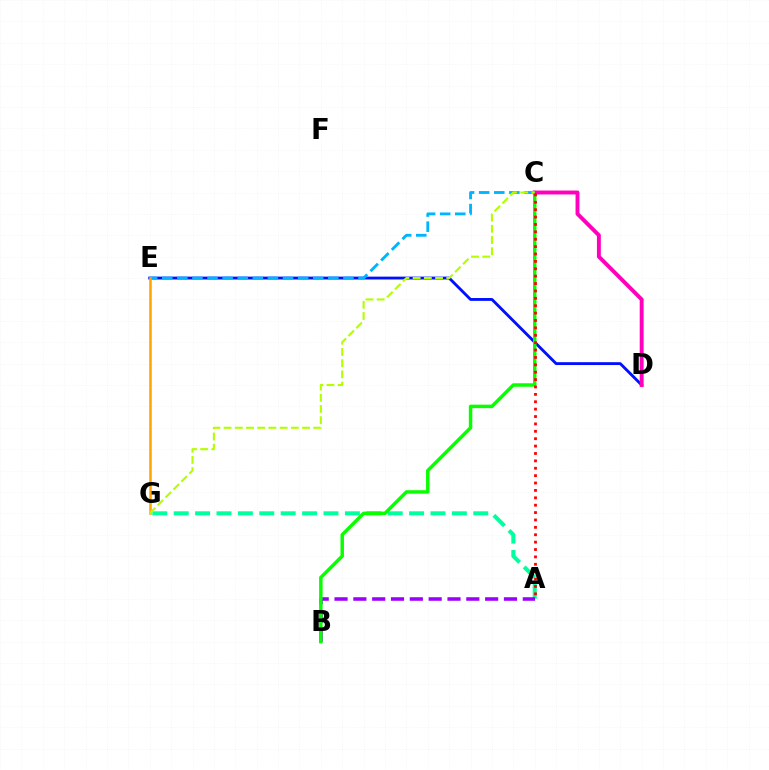{('A', 'G'): [{'color': '#00ff9d', 'line_style': 'dashed', 'thickness': 2.91}], ('D', 'E'): [{'color': '#0010ff', 'line_style': 'solid', 'thickness': 2.05}], ('A', 'B'): [{'color': '#9b00ff', 'line_style': 'dashed', 'thickness': 2.56}], ('B', 'C'): [{'color': '#08ff00', 'line_style': 'solid', 'thickness': 2.5}], ('C', 'D'): [{'color': '#ff00bd', 'line_style': 'solid', 'thickness': 2.82}], ('C', 'E'): [{'color': '#00b5ff', 'line_style': 'dashed', 'thickness': 2.05}], ('E', 'G'): [{'color': '#ffa500', 'line_style': 'solid', 'thickness': 1.82}], ('C', 'G'): [{'color': '#b3ff00', 'line_style': 'dashed', 'thickness': 1.52}], ('A', 'C'): [{'color': '#ff0000', 'line_style': 'dotted', 'thickness': 2.01}]}